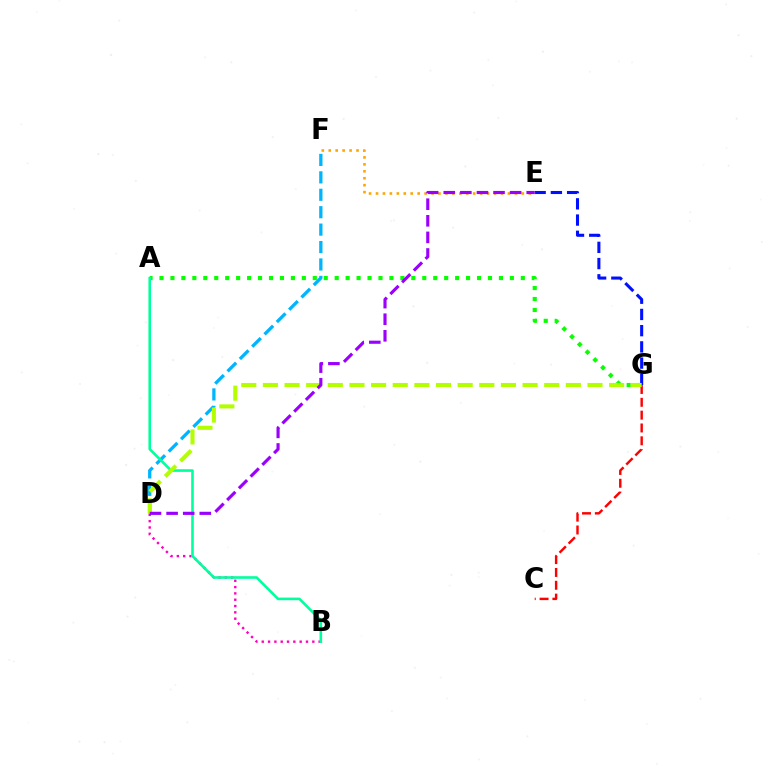{('D', 'F'): [{'color': '#00b5ff', 'line_style': 'dashed', 'thickness': 2.37}], ('A', 'G'): [{'color': '#08ff00', 'line_style': 'dotted', 'thickness': 2.97}], ('E', 'G'): [{'color': '#0010ff', 'line_style': 'dashed', 'thickness': 2.2}], ('C', 'G'): [{'color': '#ff0000', 'line_style': 'dashed', 'thickness': 1.74}], ('E', 'F'): [{'color': '#ffa500', 'line_style': 'dotted', 'thickness': 1.89}], ('B', 'D'): [{'color': '#ff00bd', 'line_style': 'dotted', 'thickness': 1.72}], ('A', 'B'): [{'color': '#00ff9d', 'line_style': 'solid', 'thickness': 1.87}], ('D', 'G'): [{'color': '#b3ff00', 'line_style': 'dashed', 'thickness': 2.94}], ('D', 'E'): [{'color': '#9b00ff', 'line_style': 'dashed', 'thickness': 2.25}]}